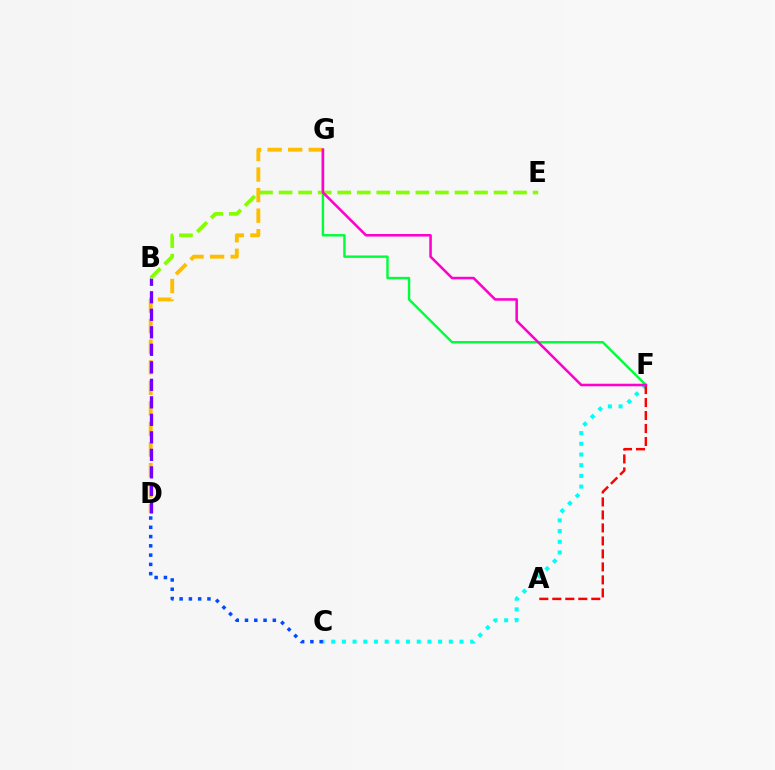{('C', 'F'): [{'color': '#00fff6', 'line_style': 'dotted', 'thickness': 2.91}], ('F', 'G'): [{'color': '#00ff39', 'line_style': 'solid', 'thickness': 1.74}, {'color': '#ff00cf', 'line_style': 'solid', 'thickness': 1.84}], ('D', 'G'): [{'color': '#ffbd00', 'line_style': 'dashed', 'thickness': 2.79}], ('A', 'F'): [{'color': '#ff0000', 'line_style': 'dashed', 'thickness': 1.76}], ('B', 'D'): [{'color': '#7200ff', 'line_style': 'dashed', 'thickness': 2.38}], ('B', 'E'): [{'color': '#84ff00', 'line_style': 'dashed', 'thickness': 2.65}], ('C', 'D'): [{'color': '#004bff', 'line_style': 'dotted', 'thickness': 2.52}]}